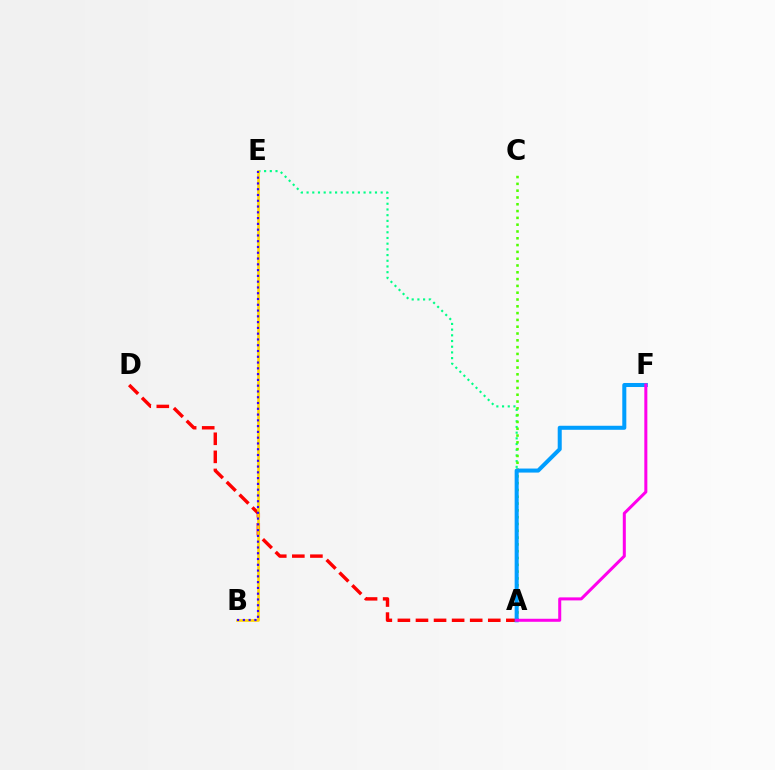{('A', 'E'): [{'color': '#00ff86', 'line_style': 'dotted', 'thickness': 1.55}], ('A', 'C'): [{'color': '#4fff00', 'line_style': 'dotted', 'thickness': 1.85}], ('A', 'D'): [{'color': '#ff0000', 'line_style': 'dashed', 'thickness': 2.46}], ('A', 'F'): [{'color': '#009eff', 'line_style': 'solid', 'thickness': 2.9}, {'color': '#ff00ed', 'line_style': 'solid', 'thickness': 2.18}], ('B', 'E'): [{'color': '#ffd500', 'line_style': 'solid', 'thickness': 1.9}, {'color': '#3700ff', 'line_style': 'dotted', 'thickness': 1.57}]}